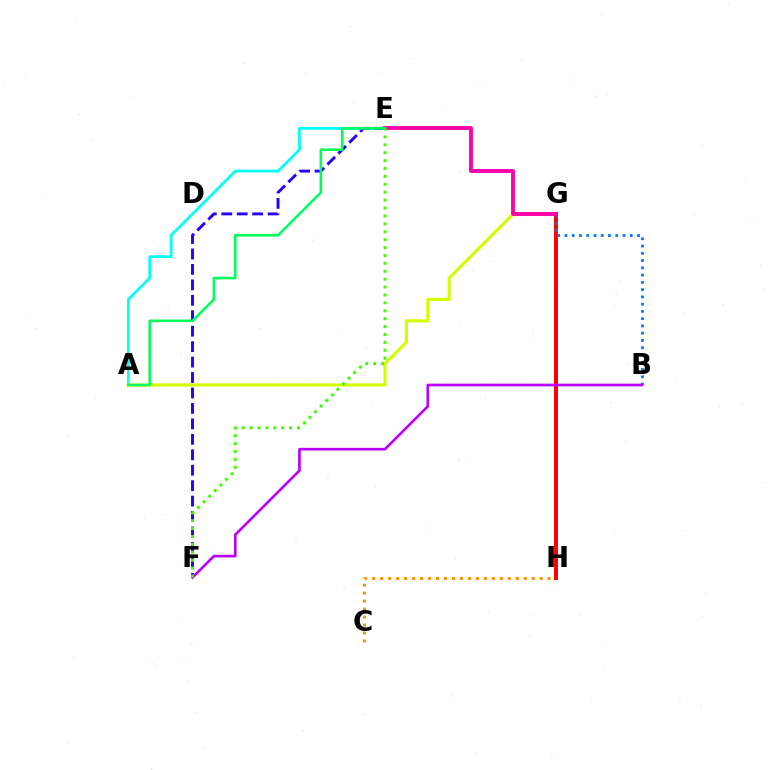{('C', 'H'): [{'color': '#ff9400', 'line_style': 'dotted', 'thickness': 2.17}], ('A', 'E'): [{'color': '#00fff6', 'line_style': 'solid', 'thickness': 1.99}, {'color': '#00ff5c', 'line_style': 'solid', 'thickness': 1.87}], ('E', 'F'): [{'color': '#2500ff', 'line_style': 'dashed', 'thickness': 2.1}, {'color': '#3dff00', 'line_style': 'dotted', 'thickness': 2.15}], ('A', 'G'): [{'color': '#d1ff00', 'line_style': 'solid', 'thickness': 2.25}], ('G', 'H'): [{'color': '#ff0000', 'line_style': 'solid', 'thickness': 2.83}], ('B', 'G'): [{'color': '#0074ff', 'line_style': 'dotted', 'thickness': 1.97}], ('E', 'G'): [{'color': '#ff00ac', 'line_style': 'solid', 'thickness': 2.8}], ('B', 'F'): [{'color': '#b900ff', 'line_style': 'solid', 'thickness': 1.92}]}